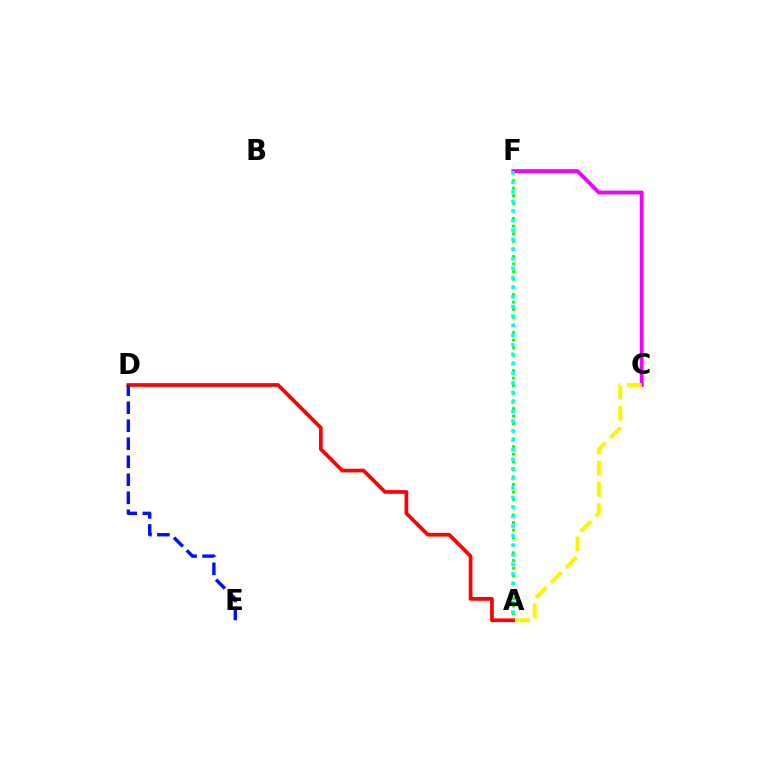{('C', 'F'): [{'color': '#ee00ff', 'line_style': 'solid', 'thickness': 2.77}], ('A', 'F'): [{'color': '#08ff00', 'line_style': 'dotted', 'thickness': 2.06}, {'color': '#00fff6', 'line_style': 'dotted', 'thickness': 2.59}], ('A', 'D'): [{'color': '#ff0000', 'line_style': 'solid', 'thickness': 2.67}], ('D', 'E'): [{'color': '#0010ff', 'line_style': 'dashed', 'thickness': 2.45}], ('A', 'C'): [{'color': '#fcf500', 'line_style': 'dashed', 'thickness': 2.88}]}